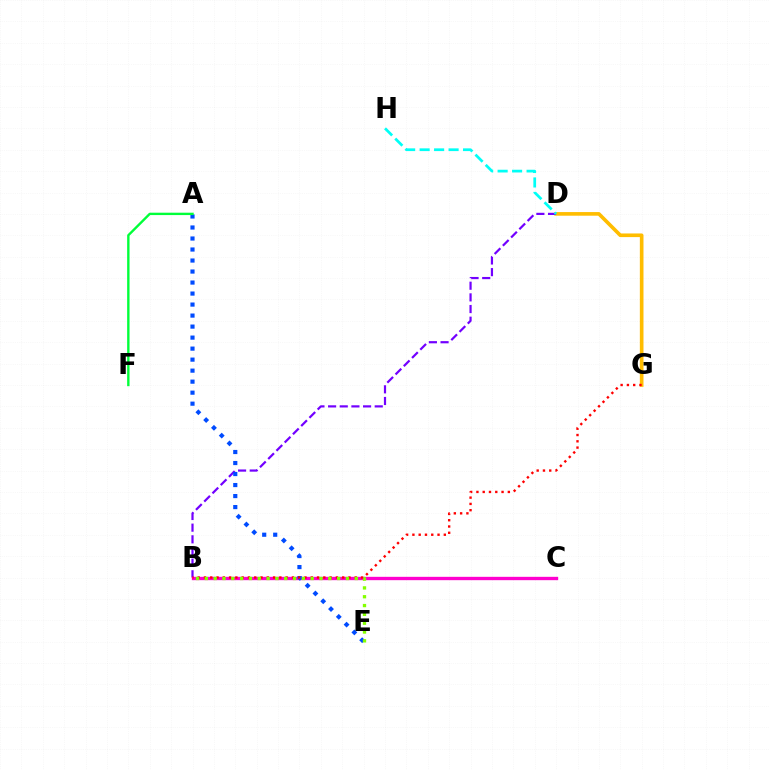{('D', 'G'): [{'color': '#ffbd00', 'line_style': 'solid', 'thickness': 2.62}], ('B', 'D'): [{'color': '#7200ff', 'line_style': 'dashed', 'thickness': 1.58}], ('B', 'C'): [{'color': '#ff00cf', 'line_style': 'solid', 'thickness': 2.41}], ('A', 'E'): [{'color': '#004bff', 'line_style': 'dotted', 'thickness': 2.99}], ('B', 'G'): [{'color': '#ff0000', 'line_style': 'dotted', 'thickness': 1.71}], ('D', 'H'): [{'color': '#00fff6', 'line_style': 'dashed', 'thickness': 1.97}], ('B', 'E'): [{'color': '#84ff00', 'line_style': 'dotted', 'thickness': 2.4}], ('A', 'F'): [{'color': '#00ff39', 'line_style': 'solid', 'thickness': 1.71}]}